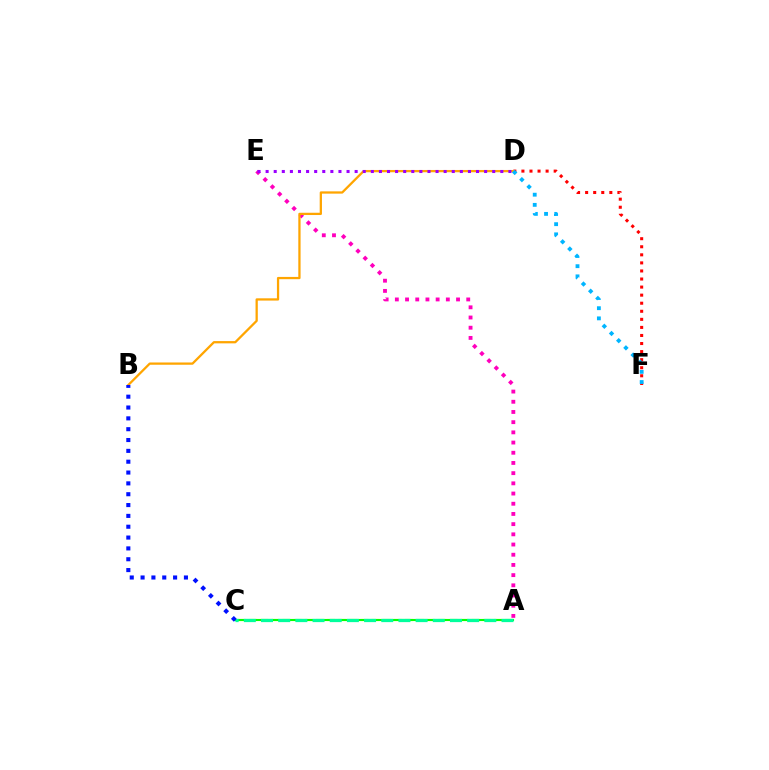{('A', 'C'): [{'color': '#b3ff00', 'line_style': 'dashed', 'thickness': 1.51}, {'color': '#08ff00', 'line_style': 'solid', 'thickness': 1.52}, {'color': '#00ff9d', 'line_style': 'dashed', 'thickness': 2.33}], ('D', 'F'): [{'color': '#ff0000', 'line_style': 'dotted', 'thickness': 2.19}, {'color': '#00b5ff', 'line_style': 'dotted', 'thickness': 2.76}], ('A', 'E'): [{'color': '#ff00bd', 'line_style': 'dotted', 'thickness': 2.77}], ('B', 'D'): [{'color': '#ffa500', 'line_style': 'solid', 'thickness': 1.63}], ('D', 'E'): [{'color': '#9b00ff', 'line_style': 'dotted', 'thickness': 2.2}], ('B', 'C'): [{'color': '#0010ff', 'line_style': 'dotted', 'thickness': 2.94}]}